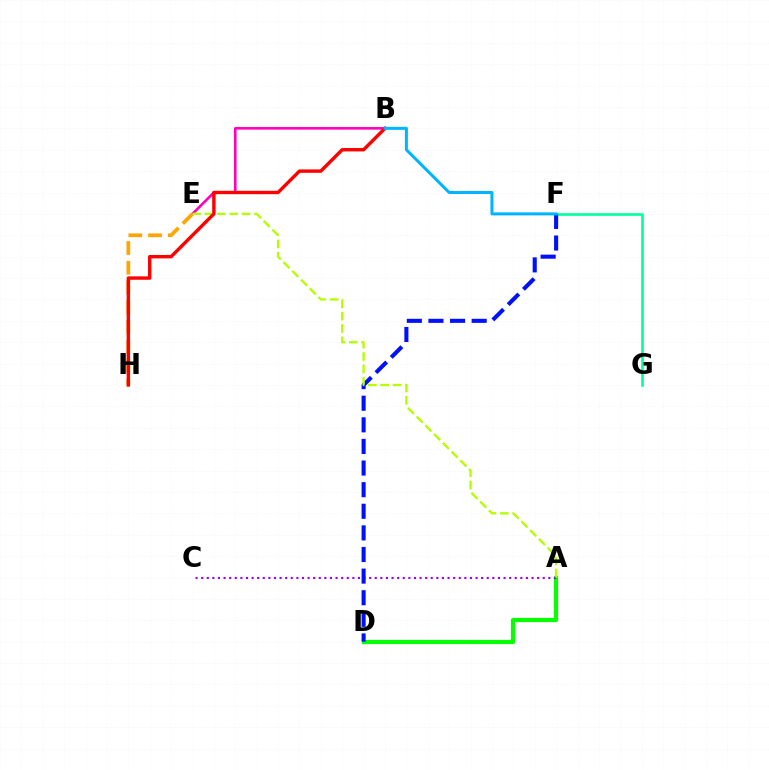{('B', 'E'): [{'color': '#ff00bd', 'line_style': 'solid', 'thickness': 1.87}], ('A', 'D'): [{'color': '#08ff00', 'line_style': 'solid', 'thickness': 3.0}], ('E', 'H'): [{'color': '#ffa500', 'line_style': 'dashed', 'thickness': 2.68}], ('A', 'C'): [{'color': '#9b00ff', 'line_style': 'dotted', 'thickness': 1.52}], ('F', 'G'): [{'color': '#00ff9d', 'line_style': 'solid', 'thickness': 1.88}], ('D', 'F'): [{'color': '#0010ff', 'line_style': 'dashed', 'thickness': 2.94}], ('A', 'E'): [{'color': '#b3ff00', 'line_style': 'dashed', 'thickness': 1.68}], ('B', 'H'): [{'color': '#ff0000', 'line_style': 'solid', 'thickness': 2.45}], ('B', 'F'): [{'color': '#00b5ff', 'line_style': 'solid', 'thickness': 2.17}]}